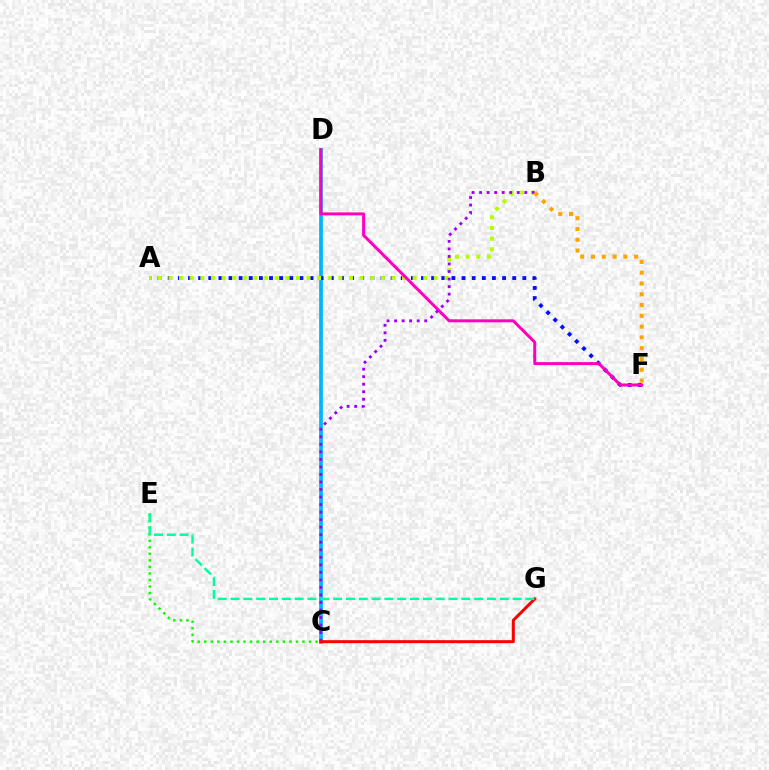{('C', 'D'): [{'color': '#00b5ff', 'line_style': 'solid', 'thickness': 2.66}], ('A', 'F'): [{'color': '#0010ff', 'line_style': 'dotted', 'thickness': 2.75}], ('A', 'B'): [{'color': '#b3ff00', 'line_style': 'dotted', 'thickness': 2.88}], ('C', 'E'): [{'color': '#08ff00', 'line_style': 'dotted', 'thickness': 1.78}], ('D', 'F'): [{'color': '#ff00bd', 'line_style': 'solid', 'thickness': 2.15}], ('B', 'C'): [{'color': '#9b00ff', 'line_style': 'dotted', 'thickness': 2.05}], ('B', 'F'): [{'color': '#ffa500', 'line_style': 'dotted', 'thickness': 2.93}], ('C', 'G'): [{'color': '#ff0000', 'line_style': 'solid', 'thickness': 2.15}], ('E', 'G'): [{'color': '#00ff9d', 'line_style': 'dashed', 'thickness': 1.74}]}